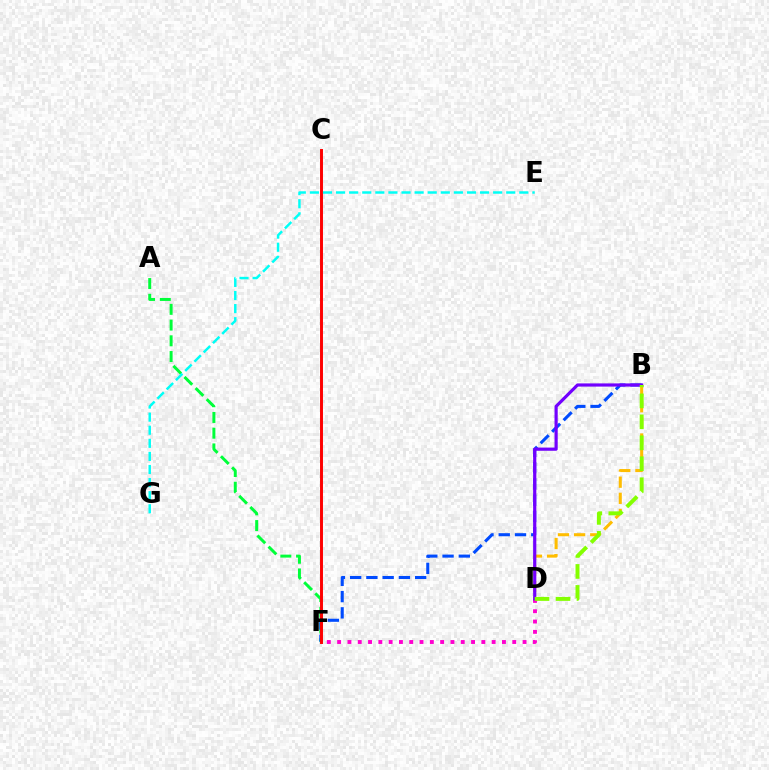{('B', 'D'): [{'color': '#ffbd00', 'line_style': 'dashed', 'thickness': 2.19}, {'color': '#7200ff', 'line_style': 'solid', 'thickness': 2.29}, {'color': '#84ff00', 'line_style': 'dashed', 'thickness': 2.85}], ('A', 'F'): [{'color': '#00ff39', 'line_style': 'dashed', 'thickness': 2.14}], ('B', 'F'): [{'color': '#004bff', 'line_style': 'dashed', 'thickness': 2.21}], ('C', 'F'): [{'color': '#ff0000', 'line_style': 'solid', 'thickness': 2.12}], ('D', 'F'): [{'color': '#ff00cf', 'line_style': 'dotted', 'thickness': 2.8}], ('E', 'G'): [{'color': '#00fff6', 'line_style': 'dashed', 'thickness': 1.78}]}